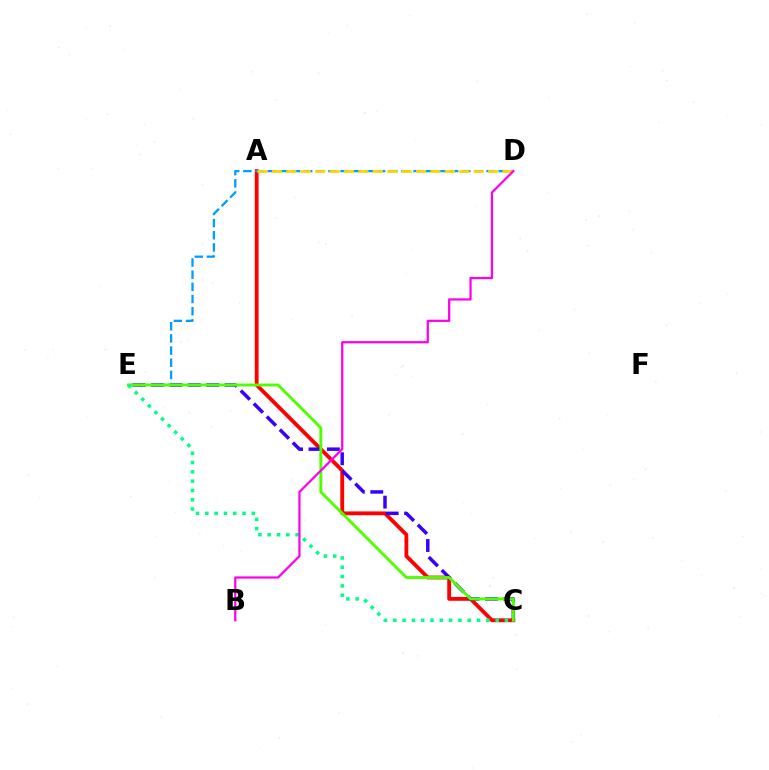{('A', 'C'): [{'color': '#ff0000', 'line_style': 'solid', 'thickness': 2.76}], ('C', 'E'): [{'color': '#3700ff', 'line_style': 'dashed', 'thickness': 2.5}, {'color': '#4fff00', 'line_style': 'solid', 'thickness': 2.09}, {'color': '#00ff86', 'line_style': 'dotted', 'thickness': 2.53}], ('D', 'E'): [{'color': '#009eff', 'line_style': 'dashed', 'thickness': 1.65}], ('A', 'D'): [{'color': '#ffd500', 'line_style': 'dashed', 'thickness': 1.96}], ('B', 'D'): [{'color': '#ff00ed', 'line_style': 'solid', 'thickness': 1.61}]}